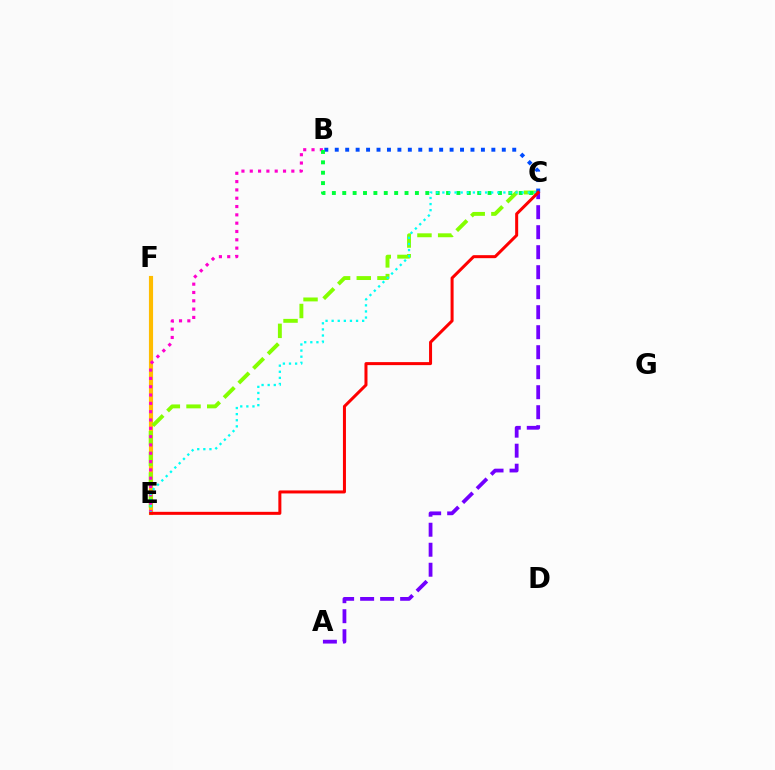{('E', 'F'): [{'color': '#ffbd00', 'line_style': 'solid', 'thickness': 2.99}], ('C', 'E'): [{'color': '#84ff00', 'line_style': 'dashed', 'thickness': 2.81}, {'color': '#00fff6', 'line_style': 'dotted', 'thickness': 1.66}, {'color': '#ff0000', 'line_style': 'solid', 'thickness': 2.17}], ('B', 'E'): [{'color': '#ff00cf', 'line_style': 'dotted', 'thickness': 2.26}], ('B', 'C'): [{'color': '#004bff', 'line_style': 'dotted', 'thickness': 2.84}, {'color': '#00ff39', 'line_style': 'dotted', 'thickness': 2.82}], ('A', 'C'): [{'color': '#7200ff', 'line_style': 'dashed', 'thickness': 2.72}]}